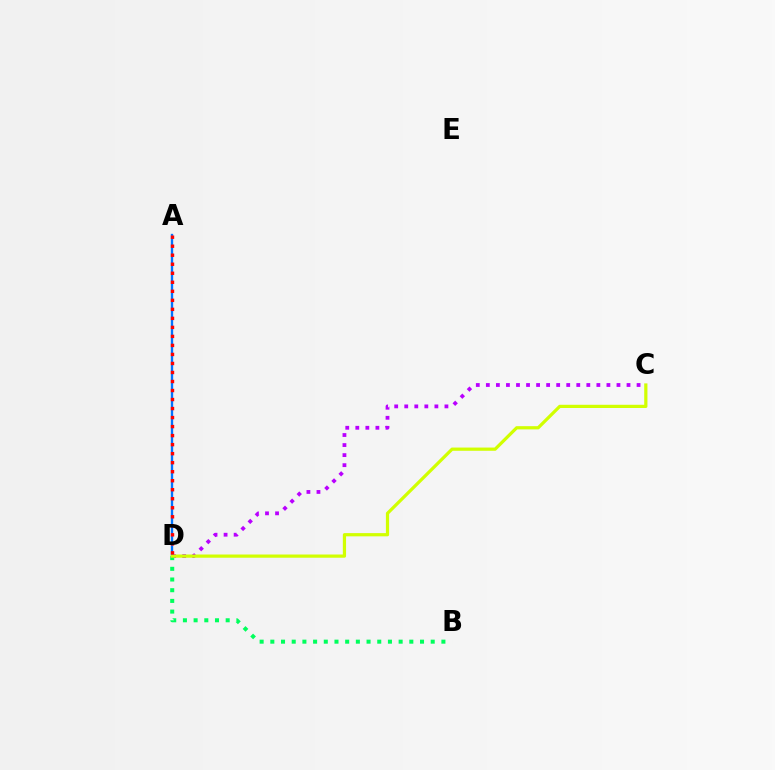{('C', 'D'): [{'color': '#b900ff', 'line_style': 'dotted', 'thickness': 2.73}, {'color': '#d1ff00', 'line_style': 'solid', 'thickness': 2.32}], ('B', 'D'): [{'color': '#00ff5c', 'line_style': 'dotted', 'thickness': 2.91}], ('A', 'D'): [{'color': '#0074ff', 'line_style': 'solid', 'thickness': 1.69}, {'color': '#ff0000', 'line_style': 'dotted', 'thickness': 2.45}]}